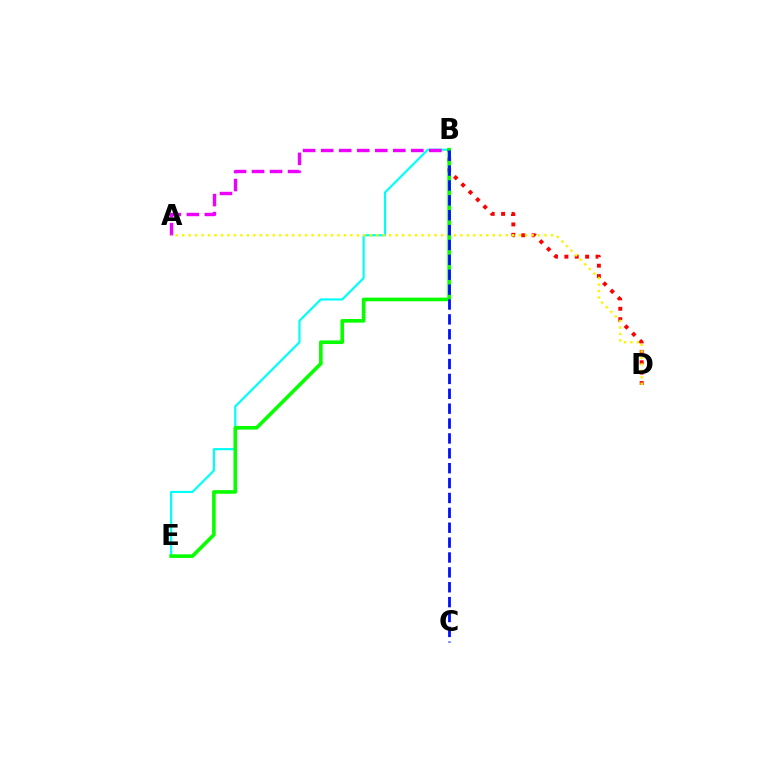{('B', 'E'): [{'color': '#00fff6', 'line_style': 'solid', 'thickness': 1.57}, {'color': '#08ff00', 'line_style': 'solid', 'thickness': 2.61}], ('A', 'B'): [{'color': '#ee00ff', 'line_style': 'dashed', 'thickness': 2.45}], ('B', 'D'): [{'color': '#ff0000', 'line_style': 'dotted', 'thickness': 2.82}], ('A', 'D'): [{'color': '#fcf500', 'line_style': 'dotted', 'thickness': 1.76}], ('B', 'C'): [{'color': '#0010ff', 'line_style': 'dashed', 'thickness': 2.02}]}